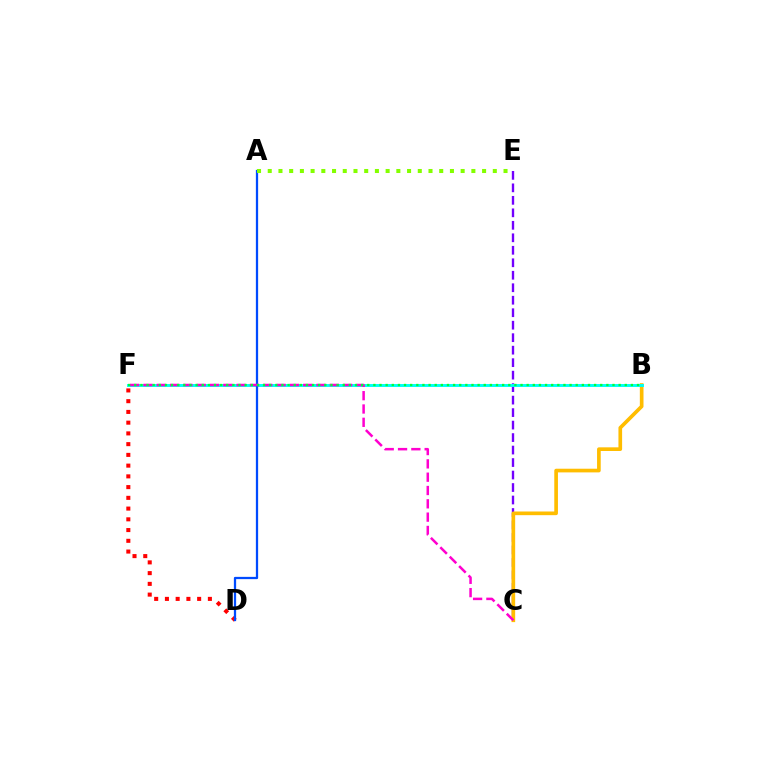{('C', 'E'): [{'color': '#7200ff', 'line_style': 'dashed', 'thickness': 1.7}], ('B', 'C'): [{'color': '#ffbd00', 'line_style': 'solid', 'thickness': 2.64}], ('D', 'F'): [{'color': '#ff0000', 'line_style': 'dotted', 'thickness': 2.92}], ('B', 'F'): [{'color': '#00fff6', 'line_style': 'solid', 'thickness': 2.11}, {'color': '#00ff39', 'line_style': 'dotted', 'thickness': 1.67}], ('A', 'D'): [{'color': '#004bff', 'line_style': 'solid', 'thickness': 1.63}], ('C', 'F'): [{'color': '#ff00cf', 'line_style': 'dashed', 'thickness': 1.81}], ('A', 'E'): [{'color': '#84ff00', 'line_style': 'dotted', 'thickness': 2.91}]}